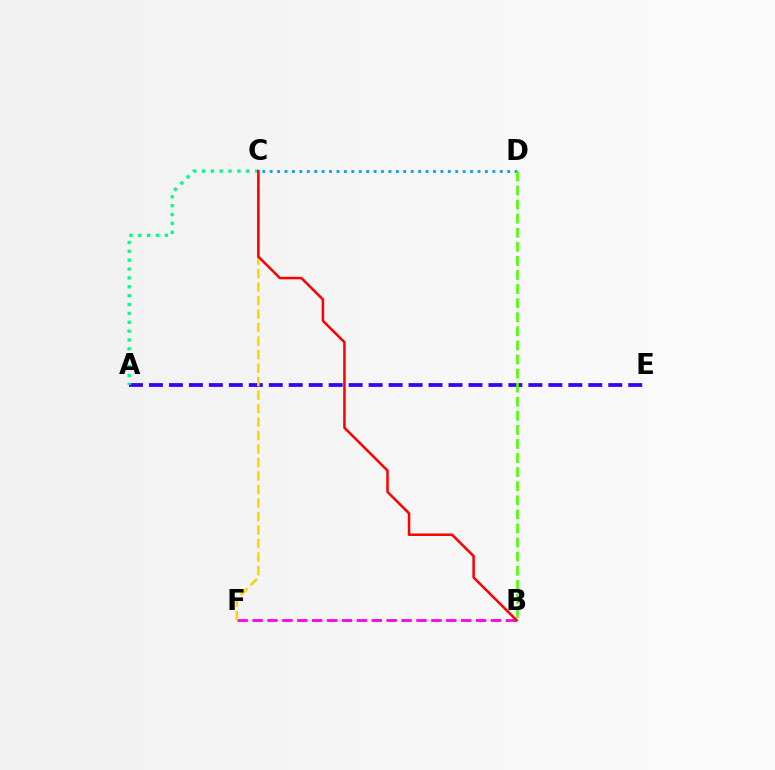{('C', 'D'): [{'color': '#009eff', 'line_style': 'dotted', 'thickness': 2.02}], ('A', 'E'): [{'color': '#3700ff', 'line_style': 'dashed', 'thickness': 2.71}], ('B', 'F'): [{'color': '#ff00ed', 'line_style': 'dashed', 'thickness': 2.02}], ('B', 'D'): [{'color': '#4fff00', 'line_style': 'dashed', 'thickness': 1.91}], ('C', 'F'): [{'color': '#ffd500', 'line_style': 'dashed', 'thickness': 1.83}], ('A', 'C'): [{'color': '#00ff86', 'line_style': 'dotted', 'thickness': 2.41}], ('B', 'C'): [{'color': '#ff0000', 'line_style': 'solid', 'thickness': 1.81}]}